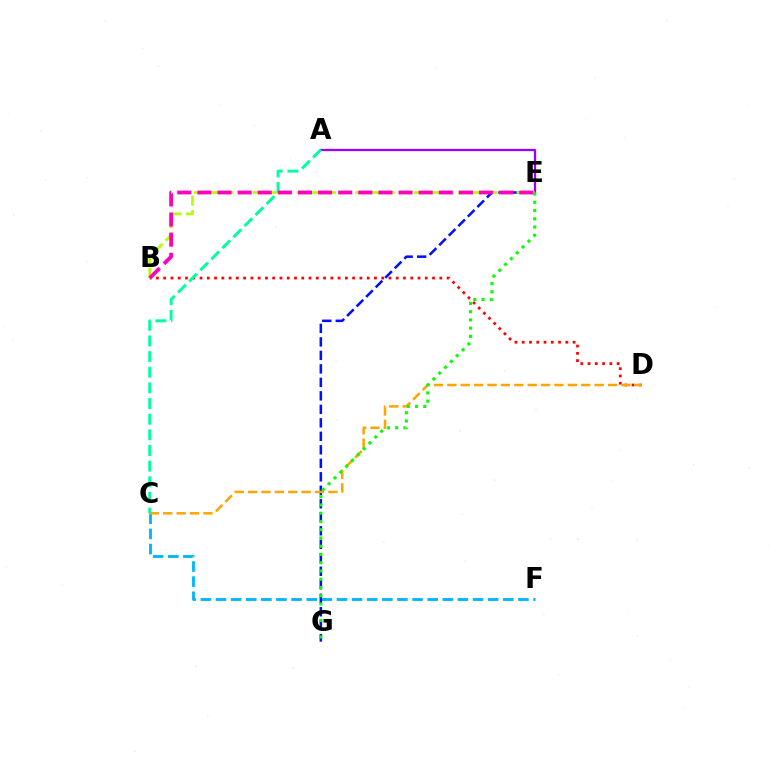{('C', 'F'): [{'color': '#00b5ff', 'line_style': 'dashed', 'thickness': 2.05}], ('B', 'D'): [{'color': '#ff0000', 'line_style': 'dotted', 'thickness': 1.97}], ('E', 'G'): [{'color': '#0010ff', 'line_style': 'dashed', 'thickness': 1.83}, {'color': '#08ff00', 'line_style': 'dotted', 'thickness': 2.24}], ('A', 'E'): [{'color': '#9b00ff', 'line_style': 'solid', 'thickness': 1.64}], ('C', 'D'): [{'color': '#ffa500', 'line_style': 'dashed', 'thickness': 1.82}], ('B', 'E'): [{'color': '#b3ff00', 'line_style': 'dashed', 'thickness': 1.99}, {'color': '#ff00bd', 'line_style': 'dashed', 'thickness': 2.73}], ('A', 'C'): [{'color': '#00ff9d', 'line_style': 'dashed', 'thickness': 2.13}]}